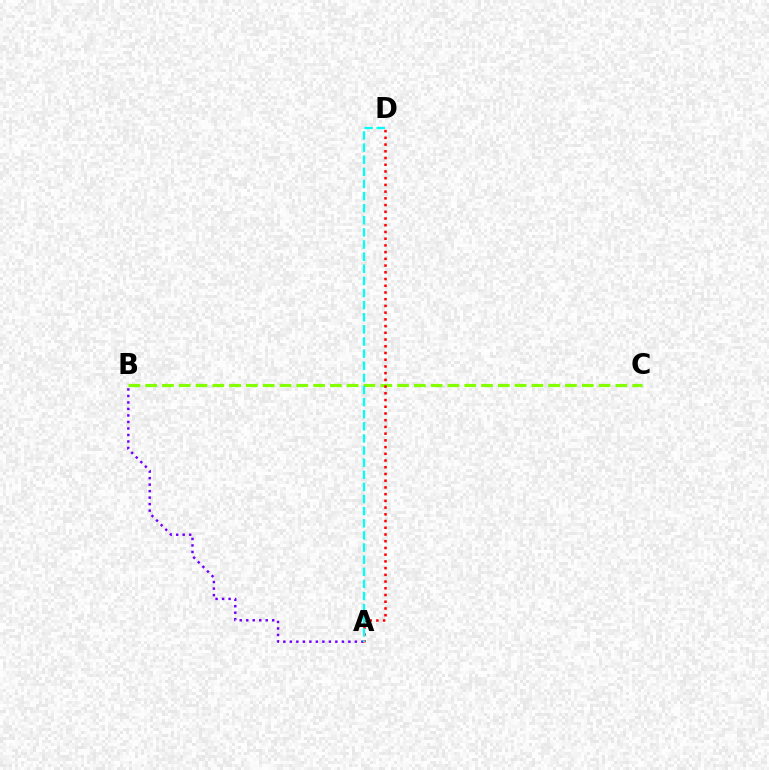{('A', 'B'): [{'color': '#7200ff', 'line_style': 'dotted', 'thickness': 1.77}], ('B', 'C'): [{'color': '#84ff00', 'line_style': 'dashed', 'thickness': 2.28}], ('A', 'D'): [{'color': '#ff0000', 'line_style': 'dotted', 'thickness': 1.83}, {'color': '#00fff6', 'line_style': 'dashed', 'thickness': 1.65}]}